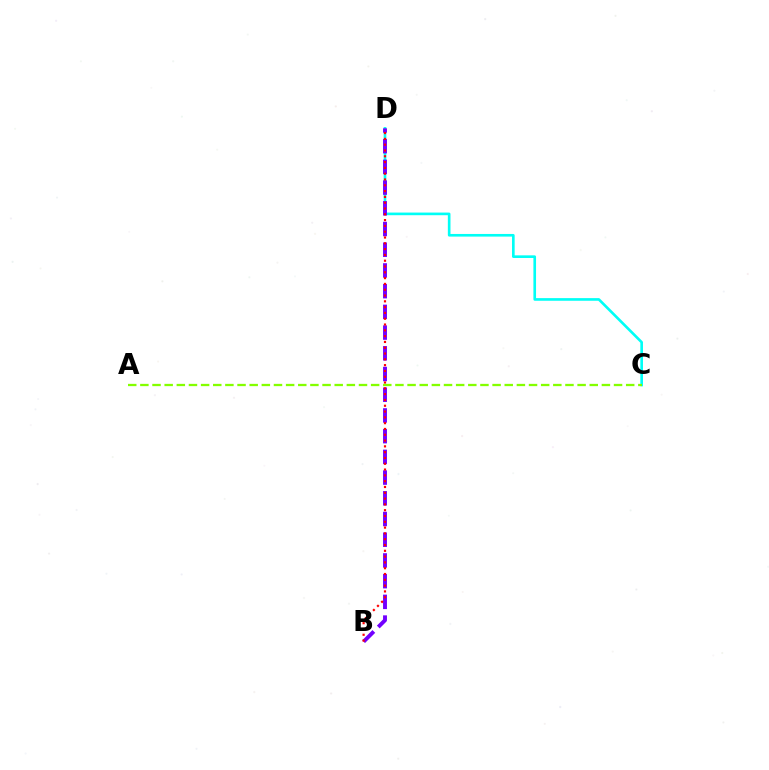{('C', 'D'): [{'color': '#00fff6', 'line_style': 'solid', 'thickness': 1.9}], ('B', 'D'): [{'color': '#7200ff', 'line_style': 'dashed', 'thickness': 2.81}, {'color': '#ff0000', 'line_style': 'dotted', 'thickness': 1.58}], ('A', 'C'): [{'color': '#84ff00', 'line_style': 'dashed', 'thickness': 1.65}]}